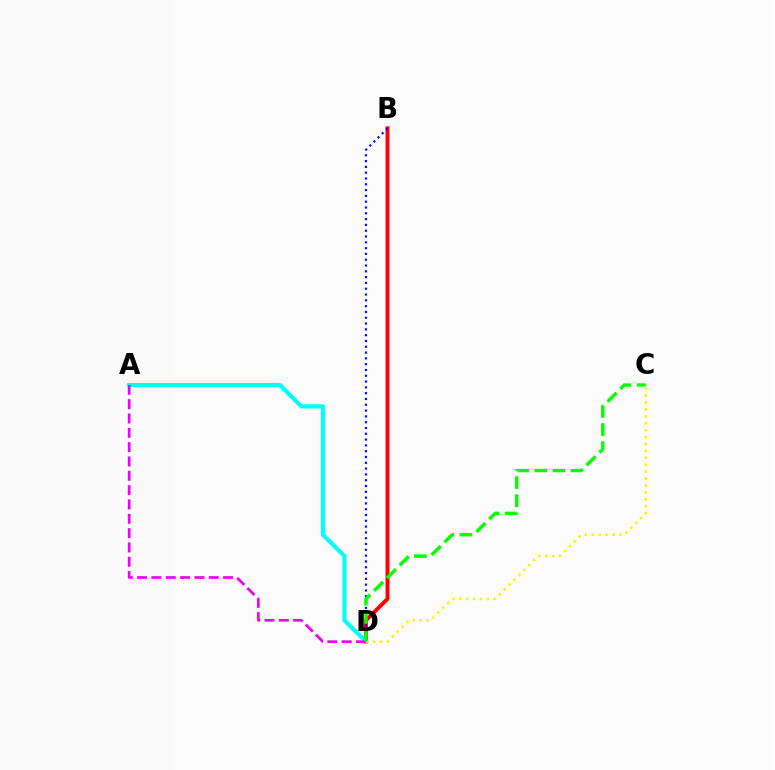{('B', 'D'): [{'color': '#ff0000', 'line_style': 'solid', 'thickness': 2.82}, {'color': '#0010ff', 'line_style': 'dotted', 'thickness': 1.58}], ('A', 'D'): [{'color': '#00fff6', 'line_style': 'solid', 'thickness': 2.98}, {'color': '#ee00ff', 'line_style': 'dashed', 'thickness': 1.95}], ('C', 'D'): [{'color': '#fcf500', 'line_style': 'dotted', 'thickness': 1.88}, {'color': '#08ff00', 'line_style': 'dashed', 'thickness': 2.46}]}